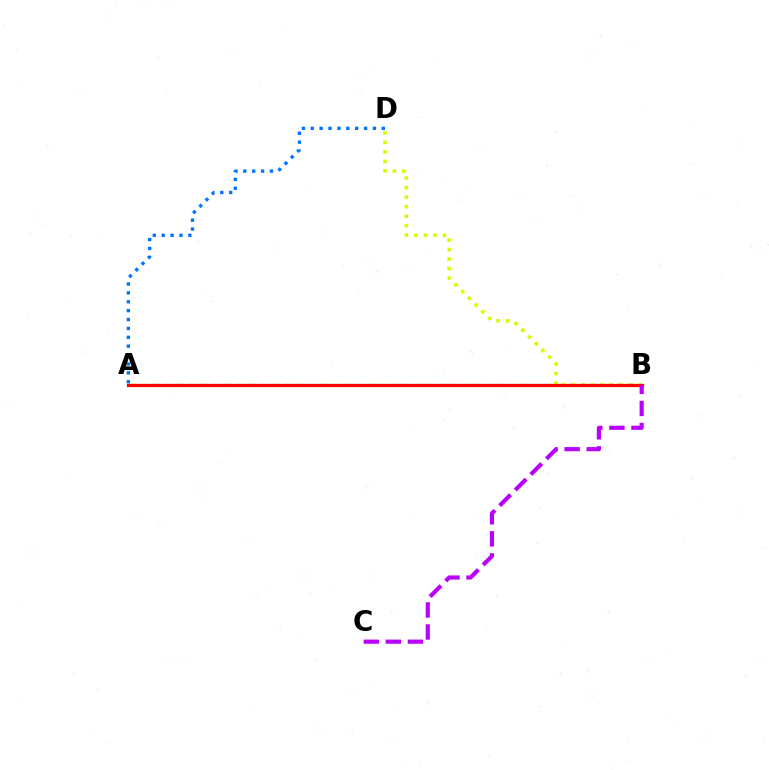{('A', 'B'): [{'color': '#00ff5c', 'line_style': 'dashed', 'thickness': 1.62}, {'color': '#ff0000', 'line_style': 'solid', 'thickness': 2.34}], ('B', 'D'): [{'color': '#d1ff00', 'line_style': 'dotted', 'thickness': 2.59}], ('B', 'C'): [{'color': '#b900ff', 'line_style': 'dashed', 'thickness': 3.0}], ('A', 'D'): [{'color': '#0074ff', 'line_style': 'dotted', 'thickness': 2.41}]}